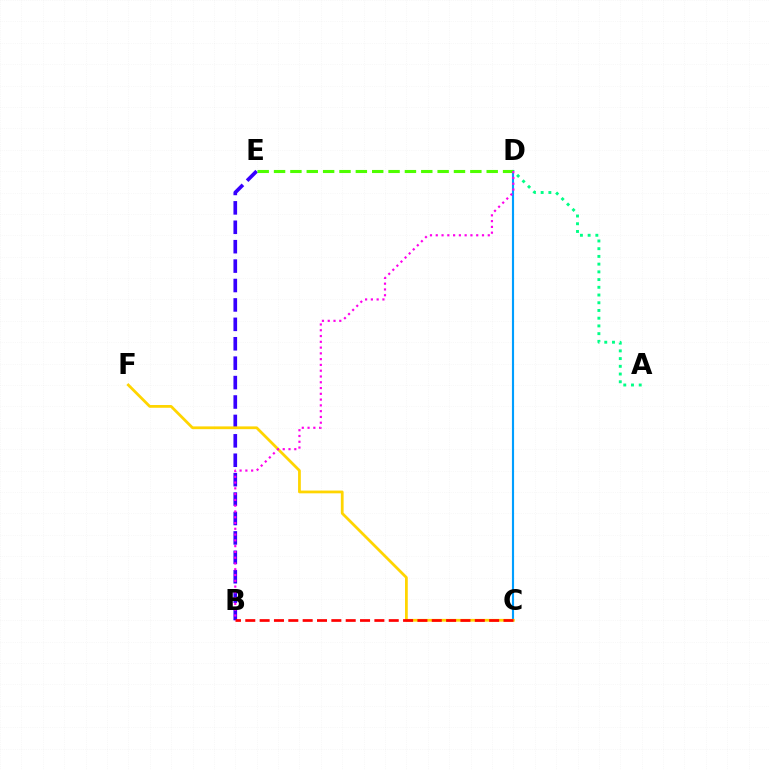{('C', 'D'): [{'color': '#009eff', 'line_style': 'solid', 'thickness': 1.54}], ('B', 'E'): [{'color': '#3700ff', 'line_style': 'dashed', 'thickness': 2.64}], ('C', 'F'): [{'color': '#ffd500', 'line_style': 'solid', 'thickness': 1.99}], ('D', 'E'): [{'color': '#4fff00', 'line_style': 'dashed', 'thickness': 2.22}], ('A', 'D'): [{'color': '#00ff86', 'line_style': 'dotted', 'thickness': 2.1}], ('B', 'C'): [{'color': '#ff0000', 'line_style': 'dashed', 'thickness': 1.95}], ('B', 'D'): [{'color': '#ff00ed', 'line_style': 'dotted', 'thickness': 1.57}]}